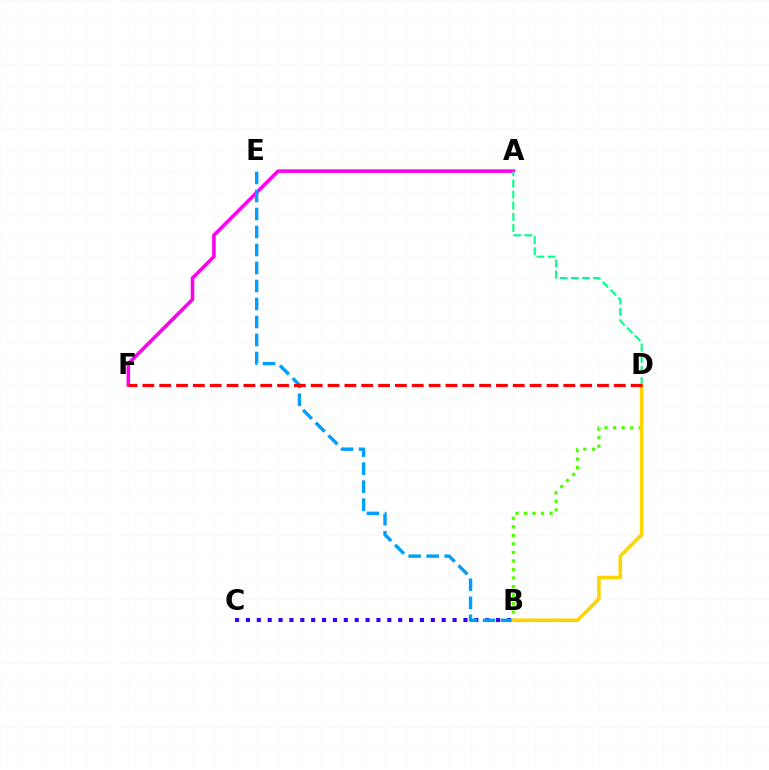{('B', 'C'): [{'color': '#3700ff', 'line_style': 'dotted', 'thickness': 2.95}], ('A', 'F'): [{'color': '#ff00ed', 'line_style': 'solid', 'thickness': 2.56}], ('B', 'E'): [{'color': '#009eff', 'line_style': 'dashed', 'thickness': 2.45}], ('B', 'D'): [{'color': '#4fff00', 'line_style': 'dotted', 'thickness': 2.32}, {'color': '#ffd500', 'line_style': 'solid', 'thickness': 2.61}], ('A', 'D'): [{'color': '#00ff86', 'line_style': 'dashed', 'thickness': 1.51}], ('D', 'F'): [{'color': '#ff0000', 'line_style': 'dashed', 'thickness': 2.29}]}